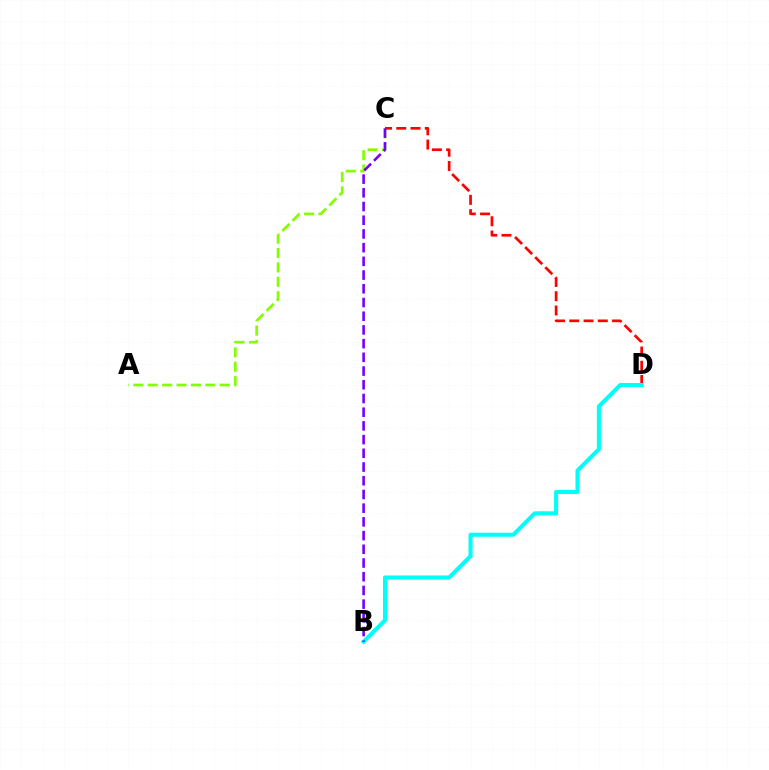{('A', 'C'): [{'color': '#84ff00', 'line_style': 'dashed', 'thickness': 1.96}], ('C', 'D'): [{'color': '#ff0000', 'line_style': 'dashed', 'thickness': 1.94}], ('B', 'D'): [{'color': '#00fff6', 'line_style': 'solid', 'thickness': 2.93}], ('B', 'C'): [{'color': '#7200ff', 'line_style': 'dashed', 'thickness': 1.86}]}